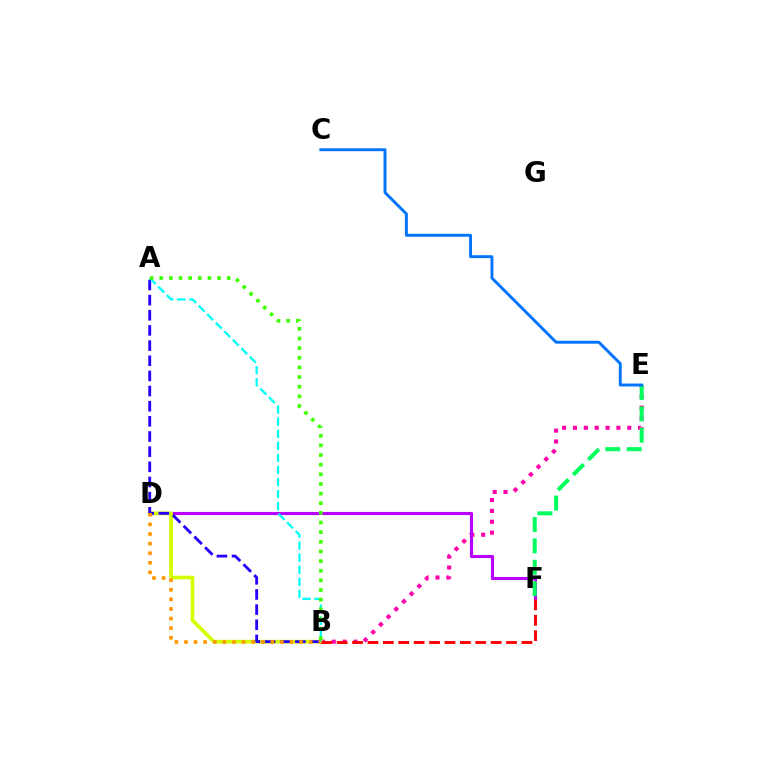{('B', 'E'): [{'color': '#ff00ac', 'line_style': 'dotted', 'thickness': 2.95}], ('D', 'F'): [{'color': '#b900ff', 'line_style': 'solid', 'thickness': 2.23}], ('B', 'D'): [{'color': '#d1ff00', 'line_style': 'solid', 'thickness': 2.66}, {'color': '#ff9400', 'line_style': 'dotted', 'thickness': 2.61}], ('E', 'F'): [{'color': '#00ff5c', 'line_style': 'dashed', 'thickness': 2.91}], ('B', 'F'): [{'color': '#ff0000', 'line_style': 'dashed', 'thickness': 2.09}], ('A', 'B'): [{'color': '#2500ff', 'line_style': 'dashed', 'thickness': 2.06}, {'color': '#00fff6', 'line_style': 'dashed', 'thickness': 1.64}, {'color': '#3dff00', 'line_style': 'dotted', 'thickness': 2.62}], ('C', 'E'): [{'color': '#0074ff', 'line_style': 'solid', 'thickness': 2.1}]}